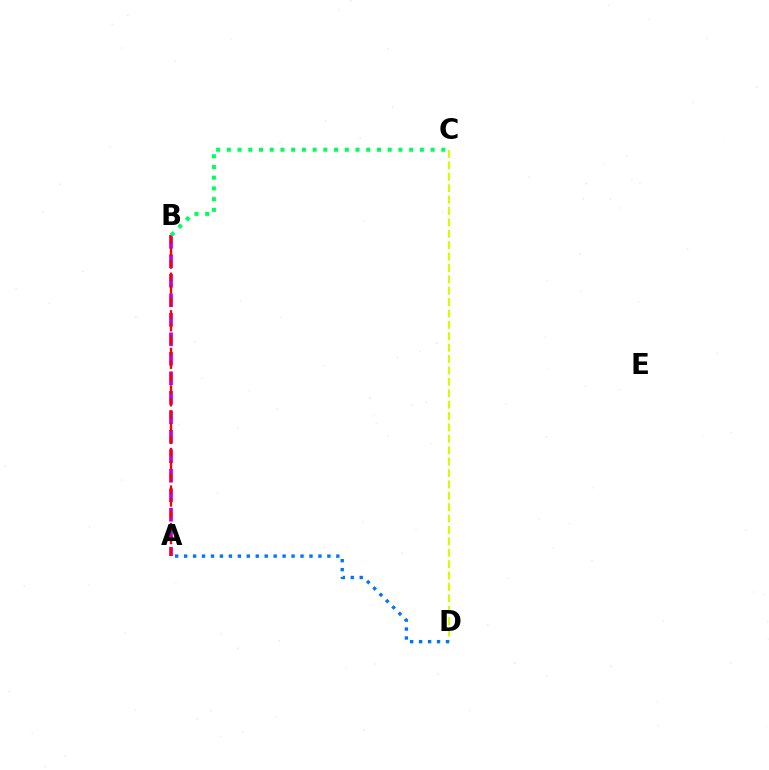{('A', 'B'): [{'color': '#b900ff', 'line_style': 'dashed', 'thickness': 2.65}, {'color': '#ff0000', 'line_style': 'dashed', 'thickness': 1.7}], ('C', 'D'): [{'color': '#d1ff00', 'line_style': 'dashed', 'thickness': 1.55}], ('B', 'C'): [{'color': '#00ff5c', 'line_style': 'dotted', 'thickness': 2.91}], ('A', 'D'): [{'color': '#0074ff', 'line_style': 'dotted', 'thickness': 2.43}]}